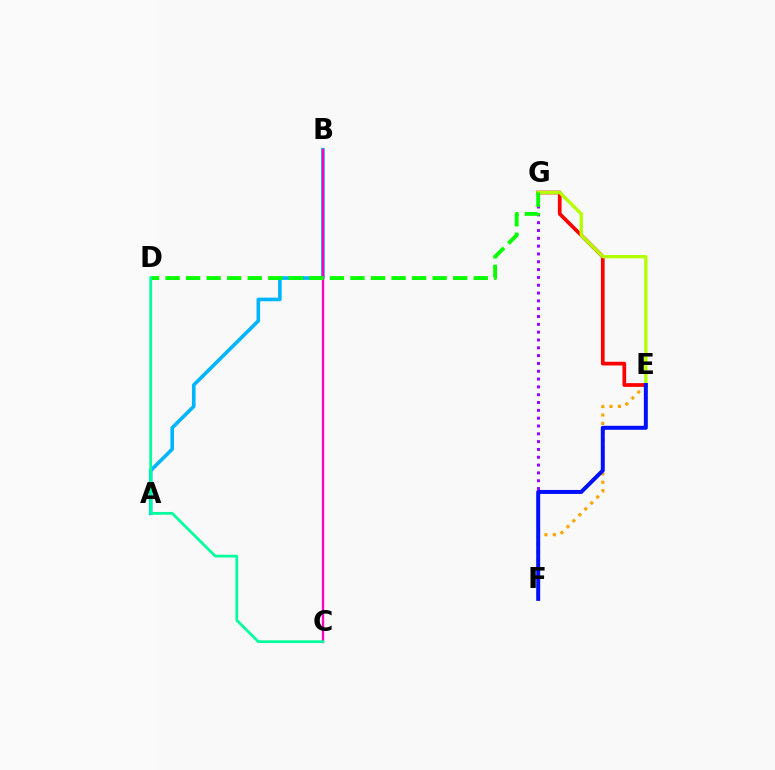{('E', 'F'): [{'color': '#ffa500', 'line_style': 'dotted', 'thickness': 2.29}, {'color': '#0010ff', 'line_style': 'solid', 'thickness': 2.87}], ('A', 'B'): [{'color': '#00b5ff', 'line_style': 'solid', 'thickness': 2.6}], ('E', 'G'): [{'color': '#ff0000', 'line_style': 'solid', 'thickness': 2.67}, {'color': '#b3ff00', 'line_style': 'solid', 'thickness': 2.4}], ('F', 'G'): [{'color': '#9b00ff', 'line_style': 'dotted', 'thickness': 2.12}], ('B', 'C'): [{'color': '#ff00bd', 'line_style': 'solid', 'thickness': 1.69}], ('D', 'G'): [{'color': '#08ff00', 'line_style': 'dashed', 'thickness': 2.79}], ('C', 'D'): [{'color': '#00ff9d', 'line_style': 'solid', 'thickness': 1.97}]}